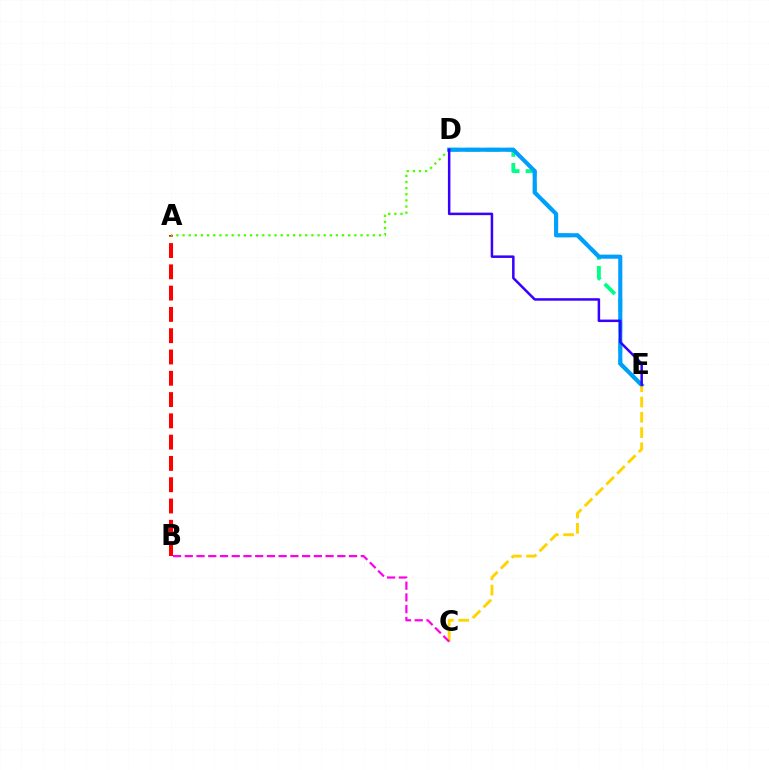{('A', 'B'): [{'color': '#ff0000', 'line_style': 'dashed', 'thickness': 2.89}], ('A', 'D'): [{'color': '#4fff00', 'line_style': 'dotted', 'thickness': 1.67}], ('D', 'E'): [{'color': '#00ff86', 'line_style': 'dashed', 'thickness': 2.77}, {'color': '#009eff', 'line_style': 'solid', 'thickness': 2.94}, {'color': '#3700ff', 'line_style': 'solid', 'thickness': 1.8}], ('C', 'E'): [{'color': '#ffd500', 'line_style': 'dashed', 'thickness': 2.08}], ('B', 'C'): [{'color': '#ff00ed', 'line_style': 'dashed', 'thickness': 1.59}]}